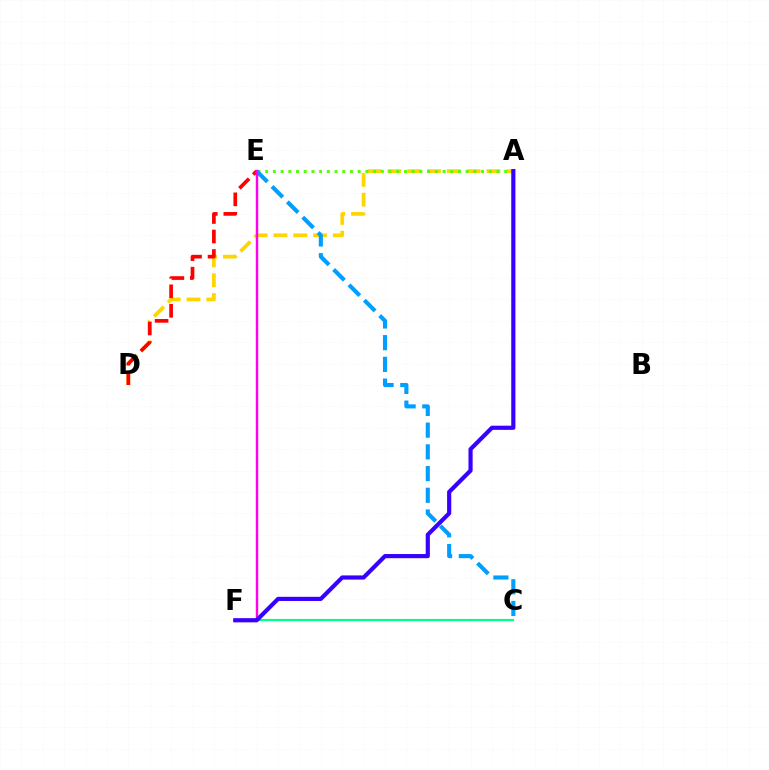{('A', 'D'): [{'color': '#ffd500', 'line_style': 'dashed', 'thickness': 2.69}], ('A', 'E'): [{'color': '#4fff00', 'line_style': 'dotted', 'thickness': 2.09}], ('D', 'E'): [{'color': '#ff0000', 'line_style': 'dashed', 'thickness': 2.65}], ('C', 'E'): [{'color': '#009eff', 'line_style': 'dashed', 'thickness': 2.95}], ('C', 'F'): [{'color': '#00ff86', 'line_style': 'solid', 'thickness': 1.55}], ('E', 'F'): [{'color': '#ff00ed', 'line_style': 'solid', 'thickness': 1.75}], ('A', 'F'): [{'color': '#3700ff', 'line_style': 'solid', 'thickness': 2.99}]}